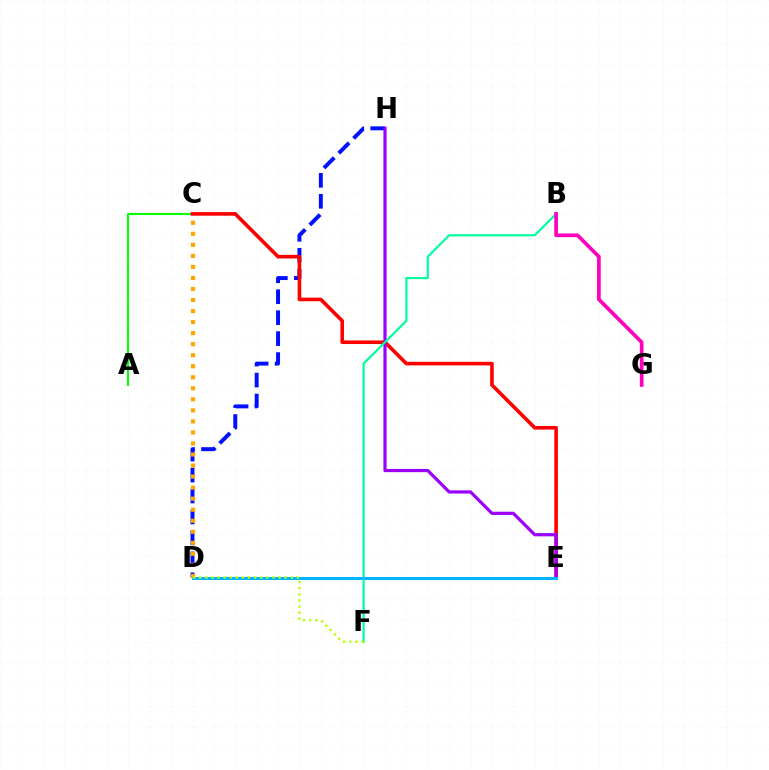{('D', 'H'): [{'color': '#0010ff', 'line_style': 'dashed', 'thickness': 2.85}], ('A', 'C'): [{'color': '#08ff00', 'line_style': 'solid', 'thickness': 1.5}], ('C', 'E'): [{'color': '#ff0000', 'line_style': 'solid', 'thickness': 2.6}], ('E', 'H'): [{'color': '#9b00ff', 'line_style': 'solid', 'thickness': 2.3}], ('B', 'F'): [{'color': '#00ff9d', 'line_style': 'solid', 'thickness': 1.59}], ('D', 'E'): [{'color': '#00b5ff', 'line_style': 'solid', 'thickness': 2.2}], ('B', 'G'): [{'color': '#ff00bd', 'line_style': 'solid', 'thickness': 2.65}], ('C', 'D'): [{'color': '#ffa500', 'line_style': 'dotted', 'thickness': 3.0}], ('D', 'F'): [{'color': '#b3ff00', 'line_style': 'dotted', 'thickness': 1.66}]}